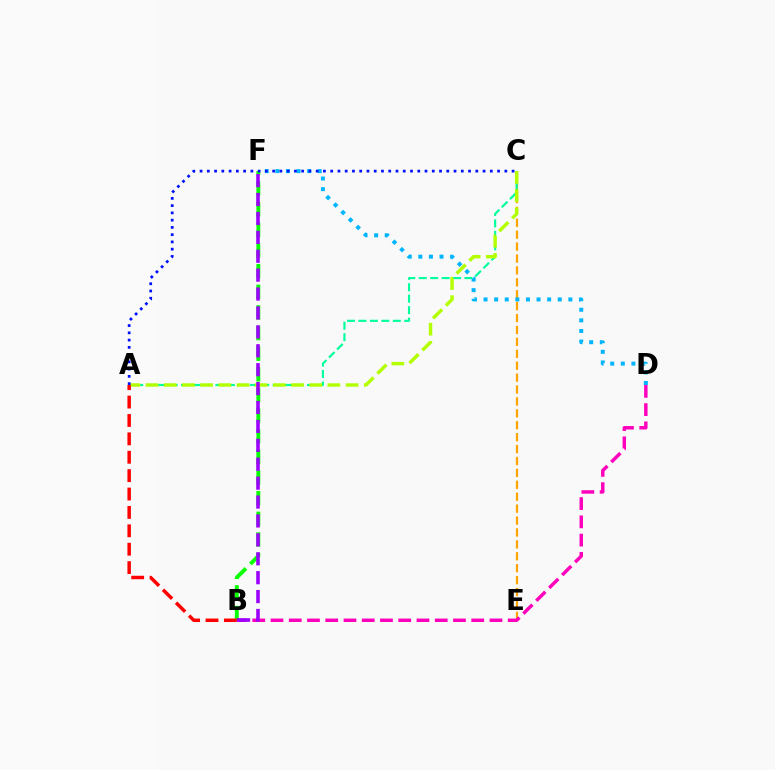{('C', 'E'): [{'color': '#ffa500', 'line_style': 'dashed', 'thickness': 1.62}], ('A', 'C'): [{'color': '#00ff9d', 'line_style': 'dashed', 'thickness': 1.56}, {'color': '#b3ff00', 'line_style': 'dashed', 'thickness': 2.47}, {'color': '#0010ff', 'line_style': 'dotted', 'thickness': 1.97}], ('D', 'F'): [{'color': '#00b5ff', 'line_style': 'dotted', 'thickness': 2.88}], ('B', 'F'): [{'color': '#08ff00', 'line_style': 'dashed', 'thickness': 2.8}, {'color': '#9b00ff', 'line_style': 'dashed', 'thickness': 2.57}], ('A', 'B'): [{'color': '#ff0000', 'line_style': 'dashed', 'thickness': 2.5}], ('B', 'D'): [{'color': '#ff00bd', 'line_style': 'dashed', 'thickness': 2.48}]}